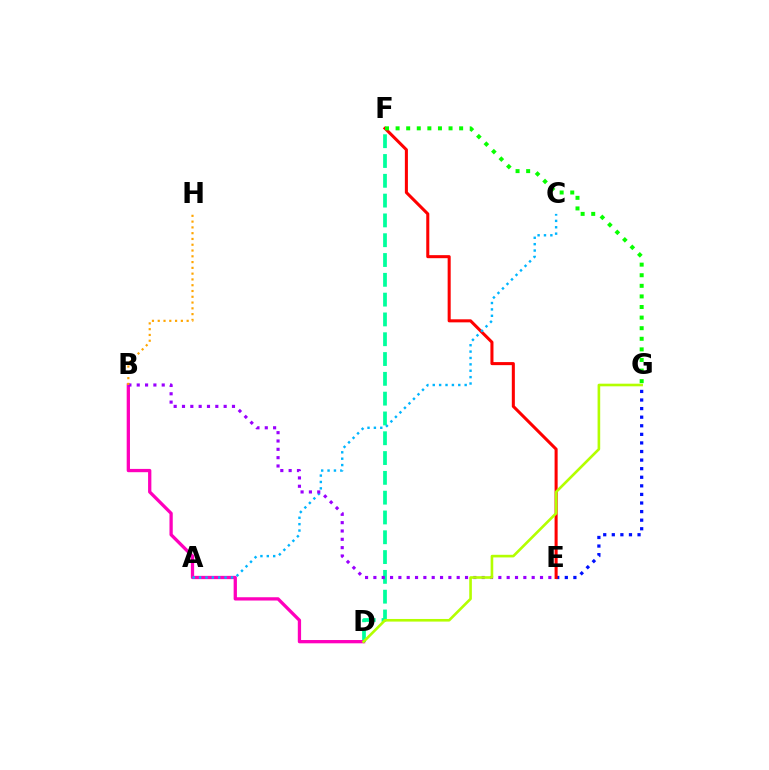{('E', 'G'): [{'color': '#0010ff', 'line_style': 'dotted', 'thickness': 2.33}], ('D', 'F'): [{'color': '#00ff9d', 'line_style': 'dashed', 'thickness': 2.69}], ('E', 'F'): [{'color': '#ff0000', 'line_style': 'solid', 'thickness': 2.19}], ('B', 'D'): [{'color': '#ff00bd', 'line_style': 'solid', 'thickness': 2.37}], ('A', 'C'): [{'color': '#00b5ff', 'line_style': 'dotted', 'thickness': 1.73}], ('B', 'E'): [{'color': '#9b00ff', 'line_style': 'dotted', 'thickness': 2.26}], ('B', 'H'): [{'color': '#ffa500', 'line_style': 'dotted', 'thickness': 1.57}], ('F', 'G'): [{'color': '#08ff00', 'line_style': 'dotted', 'thickness': 2.88}], ('D', 'G'): [{'color': '#b3ff00', 'line_style': 'solid', 'thickness': 1.89}]}